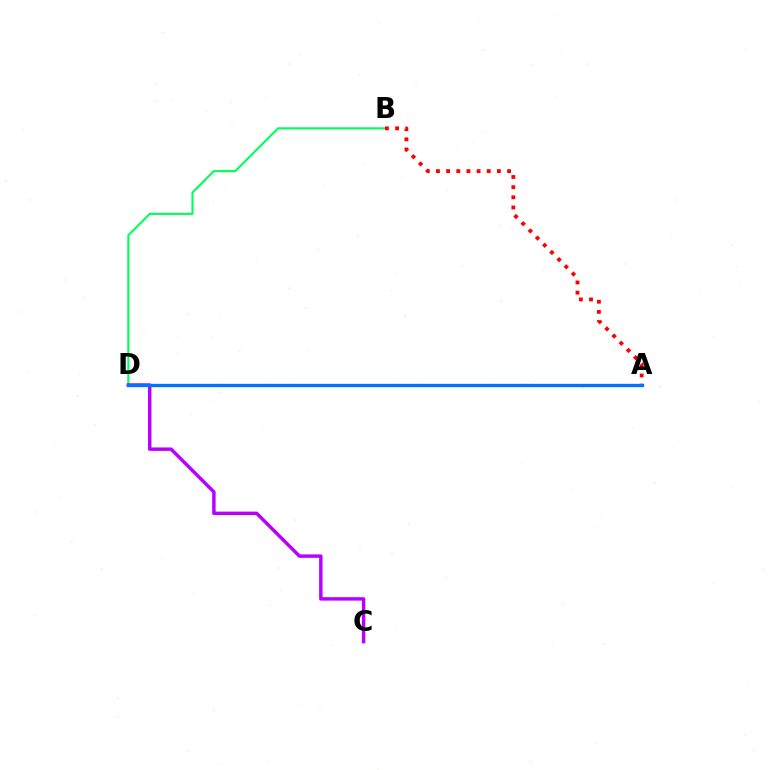{('B', 'D'): [{'color': '#00ff5c', 'line_style': 'solid', 'thickness': 1.52}], ('A', 'B'): [{'color': '#ff0000', 'line_style': 'dotted', 'thickness': 2.76}], ('A', 'D'): [{'color': '#d1ff00', 'line_style': 'dotted', 'thickness': 1.65}, {'color': '#0074ff', 'line_style': 'solid', 'thickness': 2.39}], ('C', 'D'): [{'color': '#b900ff', 'line_style': 'solid', 'thickness': 2.48}]}